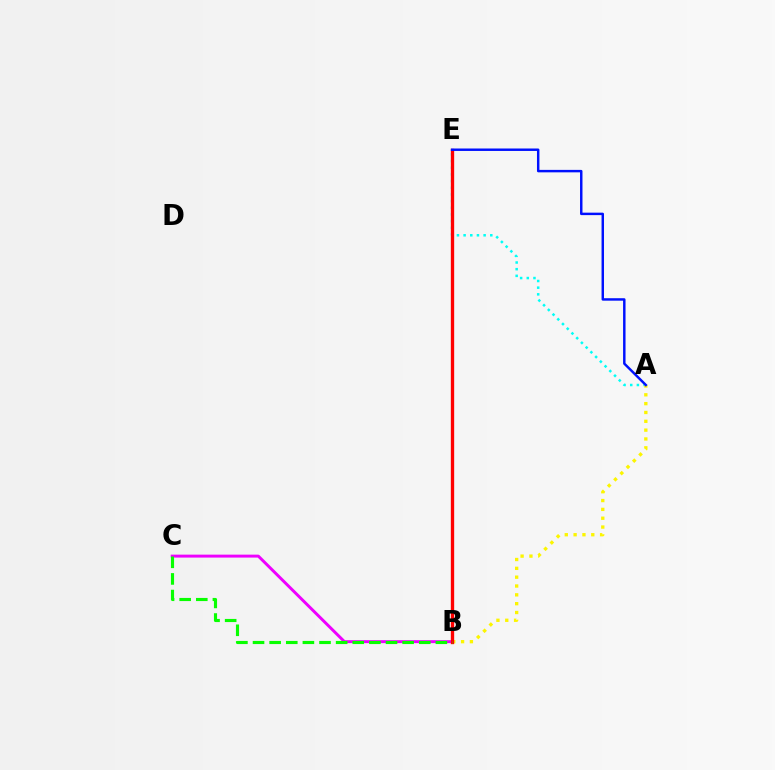{('B', 'C'): [{'color': '#ee00ff', 'line_style': 'solid', 'thickness': 2.12}, {'color': '#08ff00', 'line_style': 'dashed', 'thickness': 2.26}], ('A', 'E'): [{'color': '#00fff6', 'line_style': 'dotted', 'thickness': 1.81}, {'color': '#0010ff', 'line_style': 'solid', 'thickness': 1.77}], ('A', 'B'): [{'color': '#fcf500', 'line_style': 'dotted', 'thickness': 2.4}], ('B', 'E'): [{'color': '#ff0000', 'line_style': 'solid', 'thickness': 2.4}]}